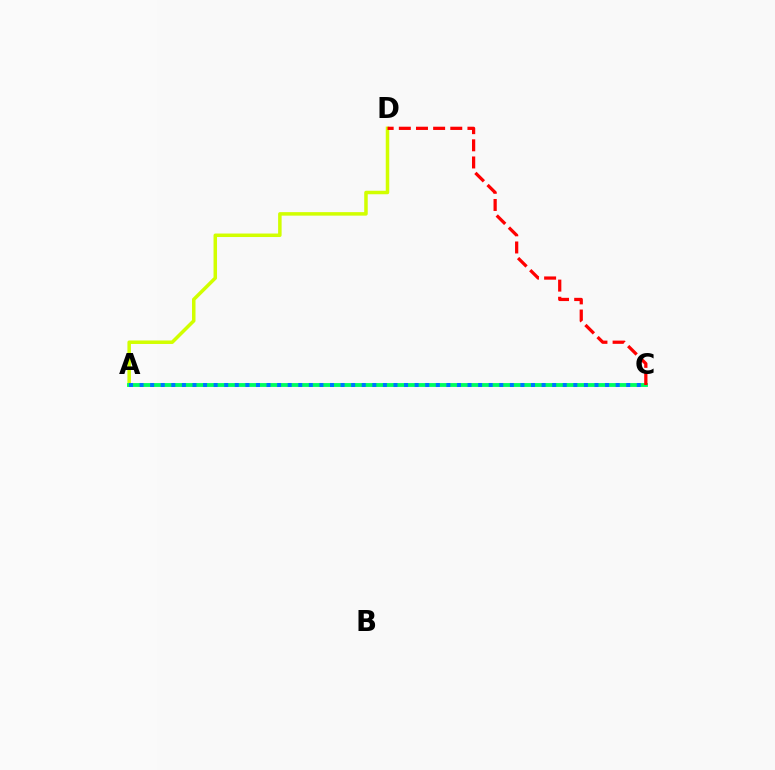{('A', 'C'): [{'color': '#b900ff', 'line_style': 'solid', 'thickness': 1.61}, {'color': '#00ff5c', 'line_style': 'solid', 'thickness': 2.75}, {'color': '#0074ff', 'line_style': 'dotted', 'thickness': 2.87}], ('A', 'D'): [{'color': '#d1ff00', 'line_style': 'solid', 'thickness': 2.52}], ('C', 'D'): [{'color': '#ff0000', 'line_style': 'dashed', 'thickness': 2.33}]}